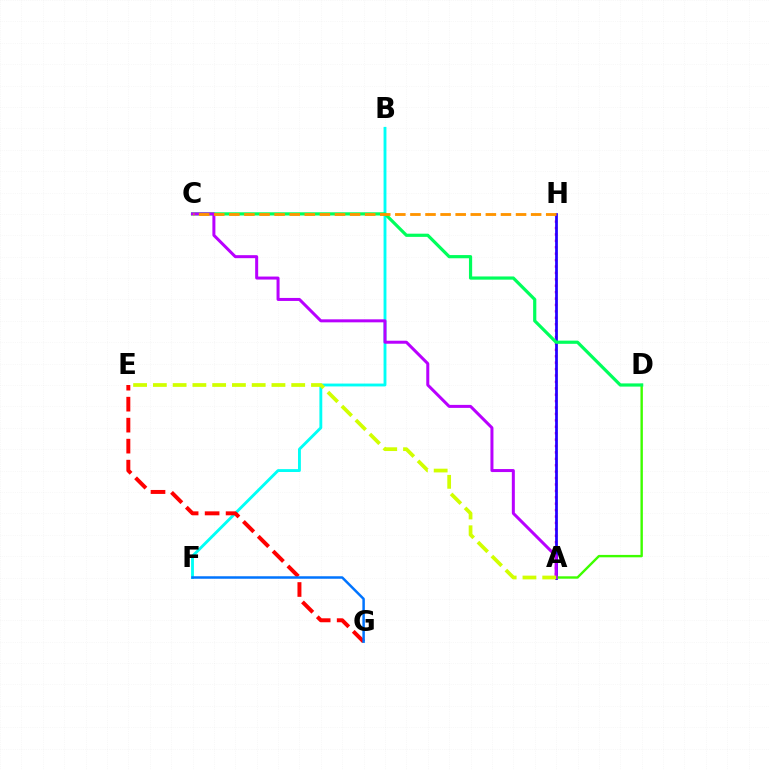{('A', 'H'): [{'color': '#ff00ac', 'line_style': 'dotted', 'thickness': 1.74}, {'color': '#2500ff', 'line_style': 'solid', 'thickness': 1.98}], ('B', 'F'): [{'color': '#00fff6', 'line_style': 'solid', 'thickness': 2.07}], ('A', 'D'): [{'color': '#3dff00', 'line_style': 'solid', 'thickness': 1.73}], ('C', 'D'): [{'color': '#00ff5c', 'line_style': 'solid', 'thickness': 2.3}], ('E', 'G'): [{'color': '#ff0000', 'line_style': 'dashed', 'thickness': 2.85}], ('F', 'G'): [{'color': '#0074ff', 'line_style': 'solid', 'thickness': 1.79}], ('A', 'C'): [{'color': '#b900ff', 'line_style': 'solid', 'thickness': 2.16}], ('C', 'H'): [{'color': '#ff9400', 'line_style': 'dashed', 'thickness': 2.05}], ('A', 'E'): [{'color': '#d1ff00', 'line_style': 'dashed', 'thickness': 2.69}]}